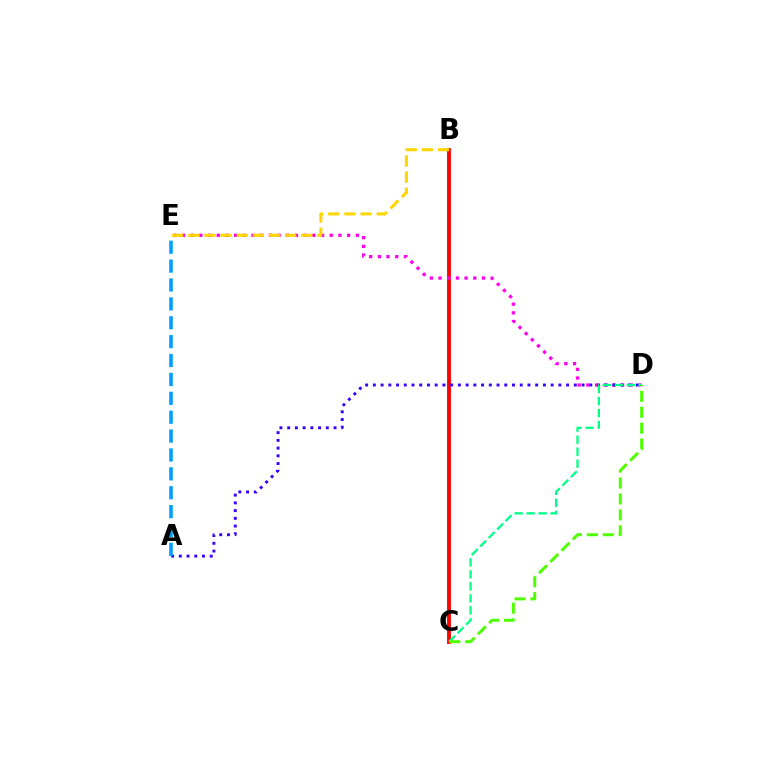{('B', 'C'): [{'color': '#ff0000', 'line_style': 'solid', 'thickness': 2.76}], ('D', 'E'): [{'color': '#ff00ed', 'line_style': 'dotted', 'thickness': 2.36}], ('A', 'D'): [{'color': '#3700ff', 'line_style': 'dotted', 'thickness': 2.1}], ('C', 'D'): [{'color': '#00ff86', 'line_style': 'dashed', 'thickness': 1.63}, {'color': '#4fff00', 'line_style': 'dashed', 'thickness': 2.16}], ('A', 'E'): [{'color': '#009eff', 'line_style': 'dashed', 'thickness': 2.57}], ('B', 'E'): [{'color': '#ffd500', 'line_style': 'dashed', 'thickness': 2.19}]}